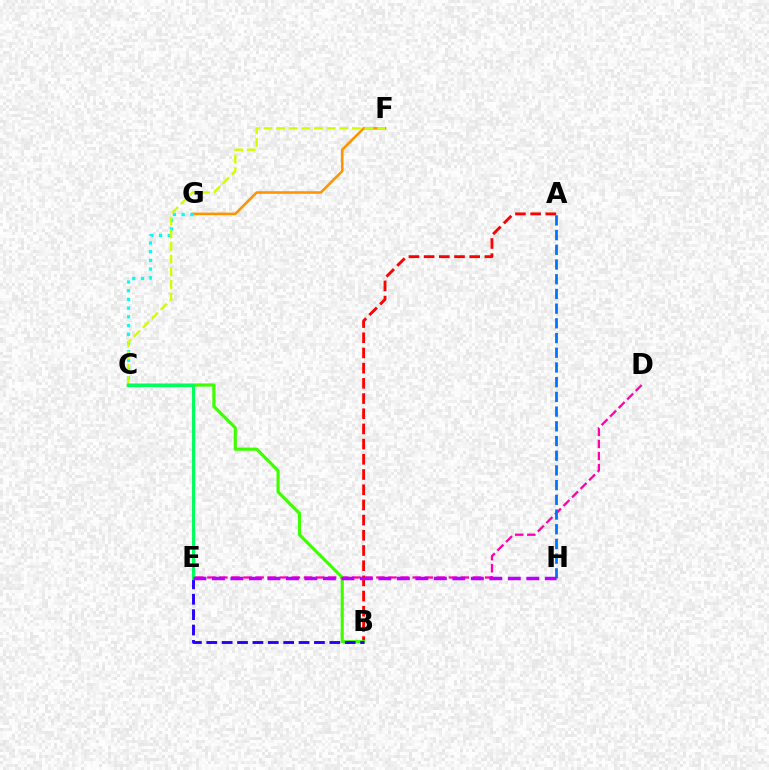{('D', 'E'): [{'color': '#ff00ac', 'line_style': 'dashed', 'thickness': 1.64}], ('F', 'G'): [{'color': '#ff9400', 'line_style': 'solid', 'thickness': 1.85}], ('A', 'H'): [{'color': '#0074ff', 'line_style': 'dashed', 'thickness': 2.0}], ('C', 'G'): [{'color': '#00fff6', 'line_style': 'dotted', 'thickness': 2.37}], ('C', 'F'): [{'color': '#d1ff00', 'line_style': 'dashed', 'thickness': 1.72}], ('A', 'B'): [{'color': '#ff0000', 'line_style': 'dashed', 'thickness': 2.06}], ('B', 'C'): [{'color': '#3dff00', 'line_style': 'solid', 'thickness': 2.26}], ('B', 'E'): [{'color': '#2500ff', 'line_style': 'dashed', 'thickness': 2.09}], ('C', 'E'): [{'color': '#00ff5c', 'line_style': 'solid', 'thickness': 2.23}], ('E', 'H'): [{'color': '#b900ff', 'line_style': 'dashed', 'thickness': 2.51}]}